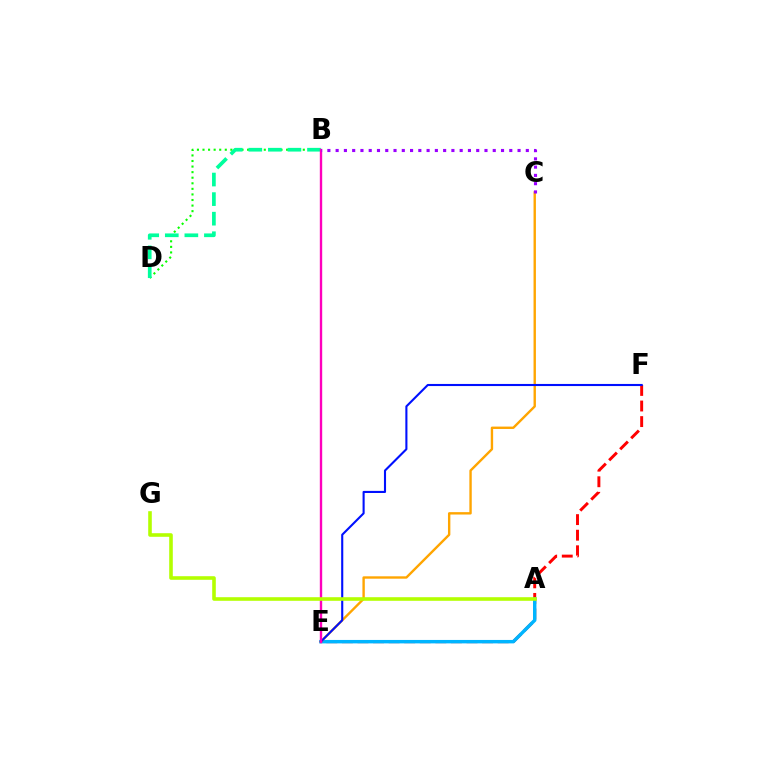{('B', 'D'): [{'color': '#08ff00', 'line_style': 'dotted', 'thickness': 1.51}, {'color': '#00ff9d', 'line_style': 'dashed', 'thickness': 2.66}], ('E', 'F'): [{'color': '#ff0000', 'line_style': 'dashed', 'thickness': 2.12}, {'color': '#0010ff', 'line_style': 'solid', 'thickness': 1.51}], ('A', 'E'): [{'color': '#00b5ff', 'line_style': 'solid', 'thickness': 2.47}], ('C', 'E'): [{'color': '#ffa500', 'line_style': 'solid', 'thickness': 1.72}], ('B', 'E'): [{'color': '#ff00bd', 'line_style': 'solid', 'thickness': 1.71}], ('B', 'C'): [{'color': '#9b00ff', 'line_style': 'dotted', 'thickness': 2.25}], ('A', 'G'): [{'color': '#b3ff00', 'line_style': 'solid', 'thickness': 2.59}]}